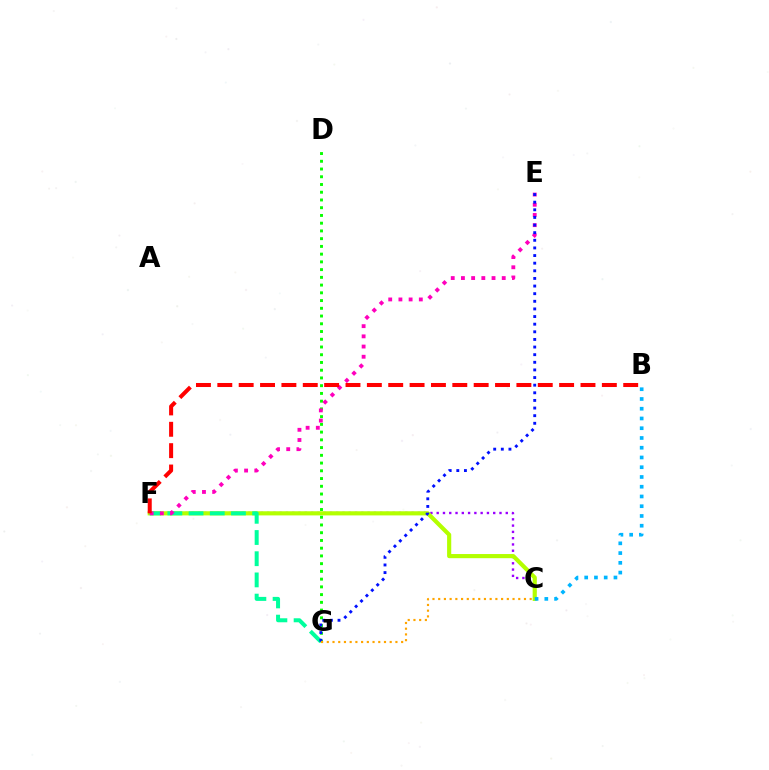{('C', 'F'): [{'color': '#9b00ff', 'line_style': 'dotted', 'thickness': 1.71}, {'color': '#b3ff00', 'line_style': 'solid', 'thickness': 2.99}], ('D', 'G'): [{'color': '#08ff00', 'line_style': 'dotted', 'thickness': 2.1}], ('F', 'G'): [{'color': '#00ff9d', 'line_style': 'dashed', 'thickness': 2.88}], ('E', 'F'): [{'color': '#ff00bd', 'line_style': 'dotted', 'thickness': 2.77}], ('E', 'G'): [{'color': '#0010ff', 'line_style': 'dotted', 'thickness': 2.07}], ('B', 'F'): [{'color': '#ff0000', 'line_style': 'dashed', 'thickness': 2.9}], ('C', 'G'): [{'color': '#ffa500', 'line_style': 'dotted', 'thickness': 1.55}], ('B', 'C'): [{'color': '#00b5ff', 'line_style': 'dotted', 'thickness': 2.65}]}